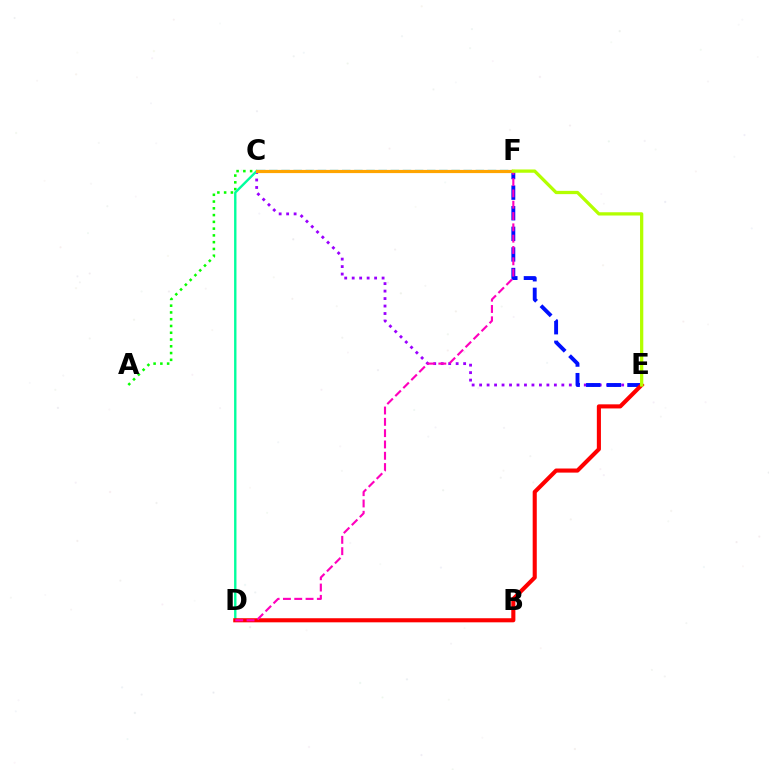{('C', 'E'): [{'color': '#9b00ff', 'line_style': 'dotted', 'thickness': 2.03}], ('A', 'C'): [{'color': '#08ff00', 'line_style': 'dotted', 'thickness': 1.84}], ('E', 'F'): [{'color': '#0010ff', 'line_style': 'dashed', 'thickness': 2.8}, {'color': '#b3ff00', 'line_style': 'solid', 'thickness': 2.35}], ('C', 'D'): [{'color': '#00ff9d', 'line_style': 'solid', 'thickness': 1.72}], ('C', 'F'): [{'color': '#00b5ff', 'line_style': 'dashed', 'thickness': 1.65}, {'color': '#ffa500', 'line_style': 'solid', 'thickness': 2.29}], ('D', 'E'): [{'color': '#ff0000', 'line_style': 'solid', 'thickness': 2.95}], ('D', 'F'): [{'color': '#ff00bd', 'line_style': 'dashed', 'thickness': 1.54}]}